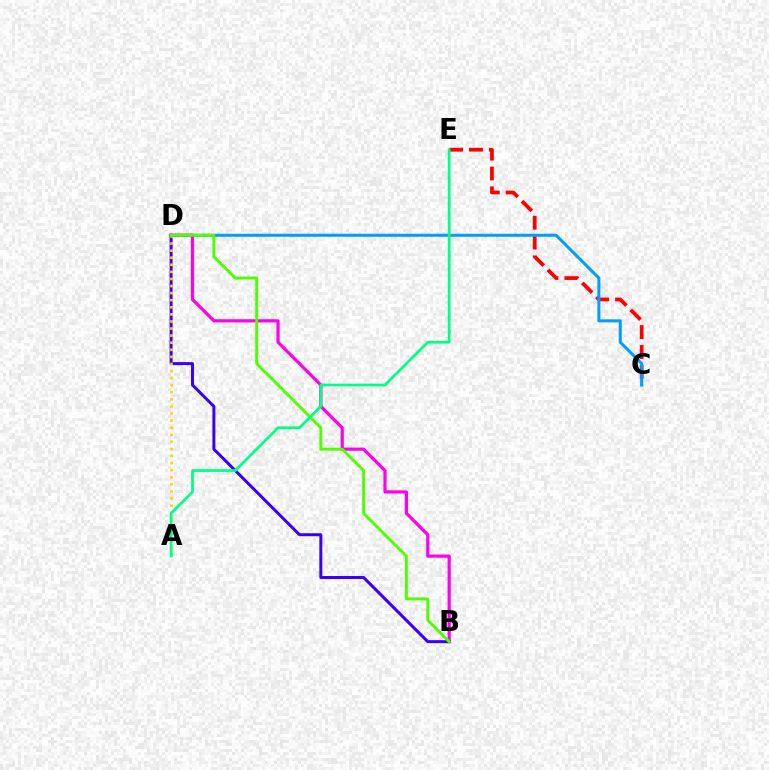{('C', 'E'): [{'color': '#ff0000', 'line_style': 'dashed', 'thickness': 2.7}], ('C', 'D'): [{'color': '#009eff', 'line_style': 'solid', 'thickness': 2.17}], ('B', 'D'): [{'color': '#ff00ed', 'line_style': 'solid', 'thickness': 2.3}, {'color': '#3700ff', 'line_style': 'solid', 'thickness': 2.16}, {'color': '#4fff00', 'line_style': 'solid', 'thickness': 2.09}], ('A', 'D'): [{'color': '#ffd500', 'line_style': 'dotted', 'thickness': 1.92}], ('A', 'E'): [{'color': '#00ff86', 'line_style': 'solid', 'thickness': 1.97}]}